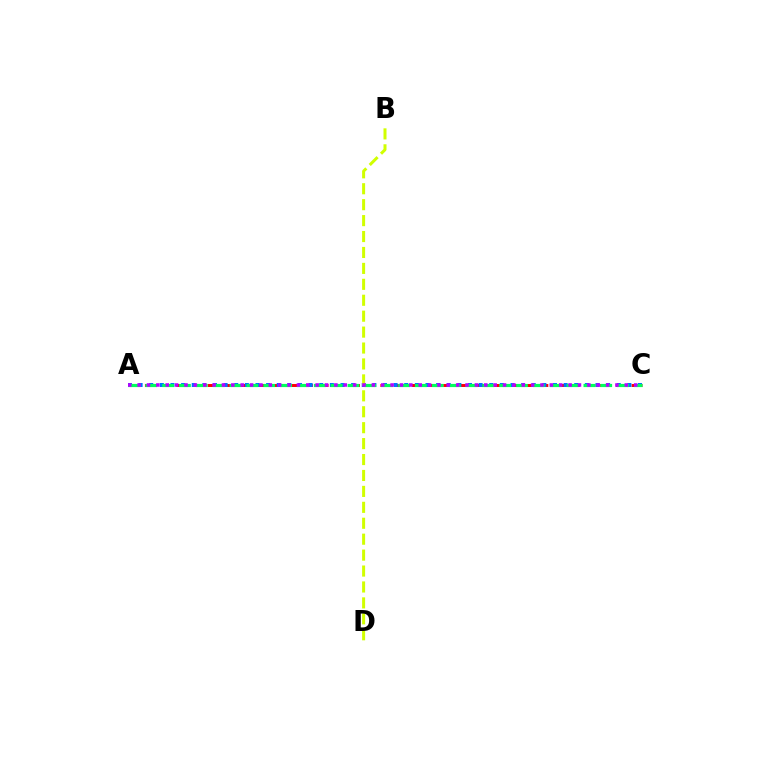{('A', 'C'): [{'color': '#ff0000', 'line_style': 'dashed', 'thickness': 2.13}, {'color': '#0074ff', 'line_style': 'dotted', 'thickness': 2.89}, {'color': '#00ff5c', 'line_style': 'dashed', 'thickness': 2.29}, {'color': '#b900ff', 'line_style': 'dotted', 'thickness': 2.55}], ('B', 'D'): [{'color': '#d1ff00', 'line_style': 'dashed', 'thickness': 2.16}]}